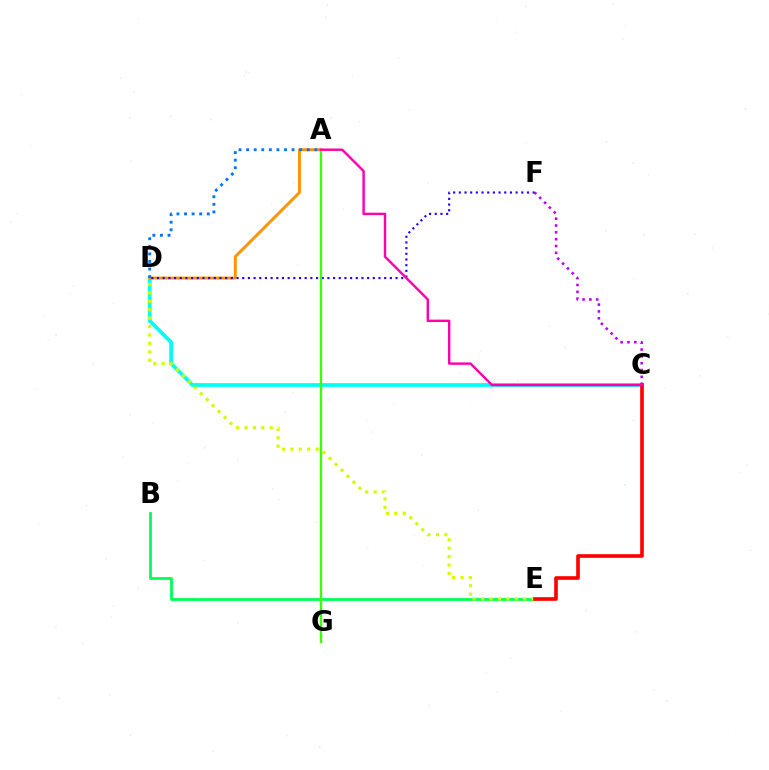{('C', 'F'): [{'color': '#b900ff', 'line_style': 'dotted', 'thickness': 1.86}], ('C', 'D'): [{'color': '#00fff6', 'line_style': 'solid', 'thickness': 2.71}], ('B', 'E'): [{'color': '#00ff5c', 'line_style': 'solid', 'thickness': 2.0}], ('D', 'E'): [{'color': '#d1ff00', 'line_style': 'dotted', 'thickness': 2.29}], ('A', 'D'): [{'color': '#ff9400', 'line_style': 'solid', 'thickness': 2.12}, {'color': '#0074ff', 'line_style': 'dotted', 'thickness': 2.06}], ('D', 'F'): [{'color': '#2500ff', 'line_style': 'dotted', 'thickness': 1.54}], ('A', 'G'): [{'color': '#3dff00', 'line_style': 'solid', 'thickness': 1.67}], ('C', 'E'): [{'color': '#ff0000', 'line_style': 'solid', 'thickness': 2.61}], ('A', 'C'): [{'color': '#ff00ac', 'line_style': 'solid', 'thickness': 1.74}]}